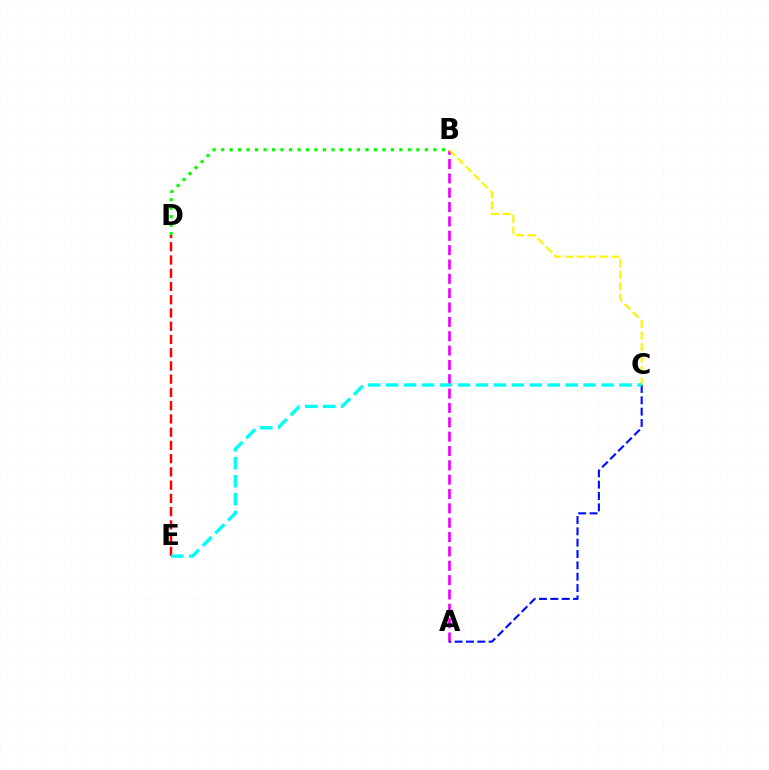{('B', 'D'): [{'color': '#08ff00', 'line_style': 'dotted', 'thickness': 2.31}], ('A', 'B'): [{'color': '#ee00ff', 'line_style': 'dashed', 'thickness': 1.95}], ('B', 'C'): [{'color': '#fcf500', 'line_style': 'dashed', 'thickness': 1.57}], ('D', 'E'): [{'color': '#ff0000', 'line_style': 'dashed', 'thickness': 1.8}], ('A', 'C'): [{'color': '#0010ff', 'line_style': 'dashed', 'thickness': 1.54}], ('C', 'E'): [{'color': '#00fff6', 'line_style': 'dashed', 'thickness': 2.44}]}